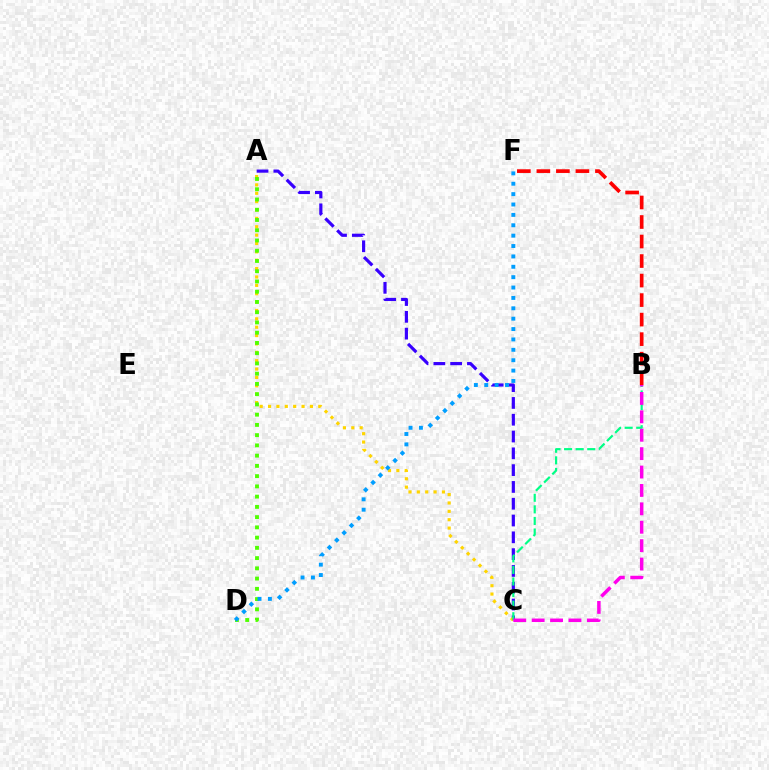{('A', 'C'): [{'color': '#3700ff', 'line_style': 'dashed', 'thickness': 2.28}, {'color': '#ffd500', 'line_style': 'dotted', 'thickness': 2.27}], ('A', 'D'): [{'color': '#4fff00', 'line_style': 'dotted', 'thickness': 2.78}], ('B', 'C'): [{'color': '#00ff86', 'line_style': 'dashed', 'thickness': 1.57}, {'color': '#ff00ed', 'line_style': 'dashed', 'thickness': 2.5}], ('D', 'F'): [{'color': '#009eff', 'line_style': 'dotted', 'thickness': 2.82}], ('B', 'F'): [{'color': '#ff0000', 'line_style': 'dashed', 'thickness': 2.65}]}